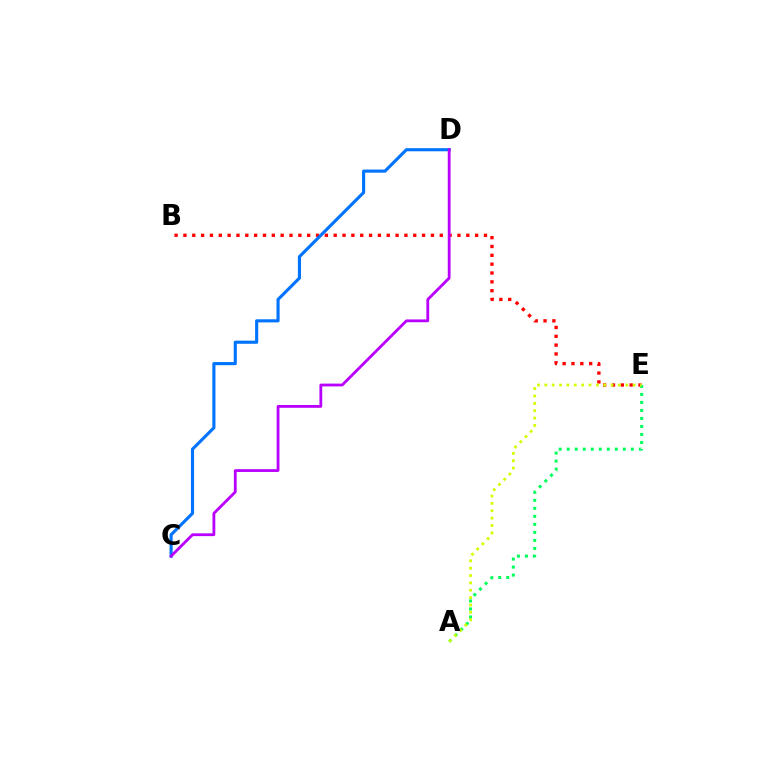{('B', 'E'): [{'color': '#ff0000', 'line_style': 'dotted', 'thickness': 2.4}], ('A', 'E'): [{'color': '#00ff5c', 'line_style': 'dotted', 'thickness': 2.18}, {'color': '#d1ff00', 'line_style': 'dotted', 'thickness': 2.0}], ('C', 'D'): [{'color': '#0074ff', 'line_style': 'solid', 'thickness': 2.25}, {'color': '#b900ff', 'line_style': 'solid', 'thickness': 2.02}]}